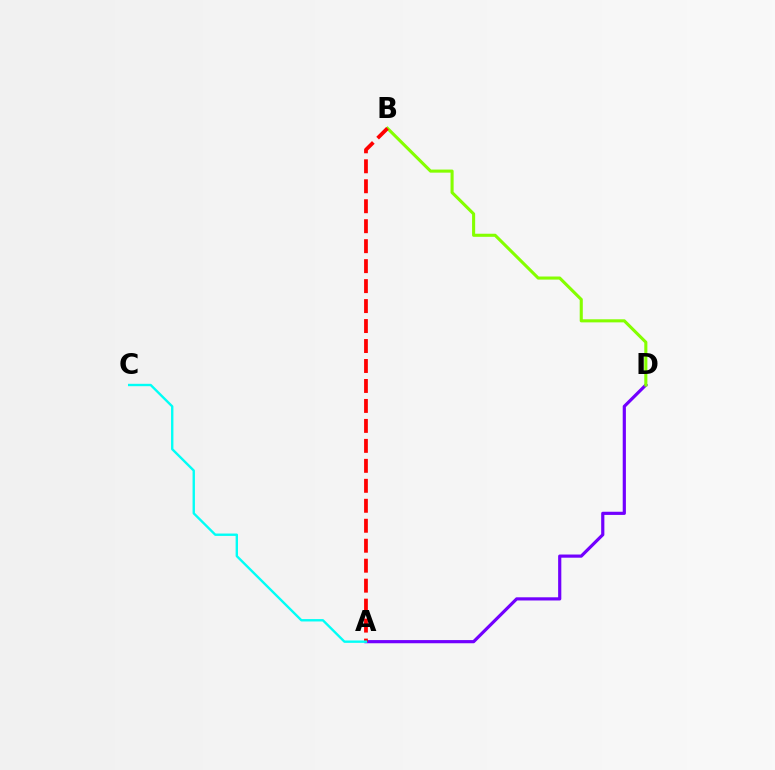{('A', 'D'): [{'color': '#7200ff', 'line_style': 'solid', 'thickness': 2.29}], ('B', 'D'): [{'color': '#84ff00', 'line_style': 'solid', 'thickness': 2.22}], ('A', 'B'): [{'color': '#ff0000', 'line_style': 'dashed', 'thickness': 2.71}], ('A', 'C'): [{'color': '#00fff6', 'line_style': 'solid', 'thickness': 1.71}]}